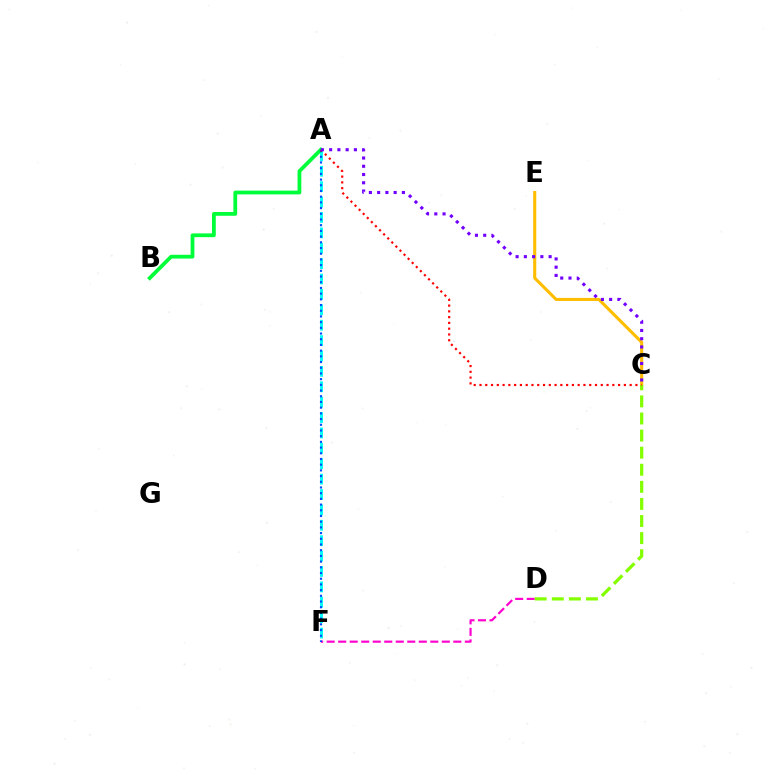{('A', 'F'): [{'color': '#00fff6', 'line_style': 'dashed', 'thickness': 2.09}, {'color': '#004bff', 'line_style': 'dotted', 'thickness': 1.55}], ('A', 'B'): [{'color': '#00ff39', 'line_style': 'solid', 'thickness': 2.71}], ('D', 'F'): [{'color': '#ff00cf', 'line_style': 'dashed', 'thickness': 1.56}], ('C', 'E'): [{'color': '#ffbd00', 'line_style': 'solid', 'thickness': 2.21}], ('C', 'D'): [{'color': '#84ff00', 'line_style': 'dashed', 'thickness': 2.32}], ('A', 'C'): [{'color': '#ff0000', 'line_style': 'dotted', 'thickness': 1.57}, {'color': '#7200ff', 'line_style': 'dotted', 'thickness': 2.24}]}